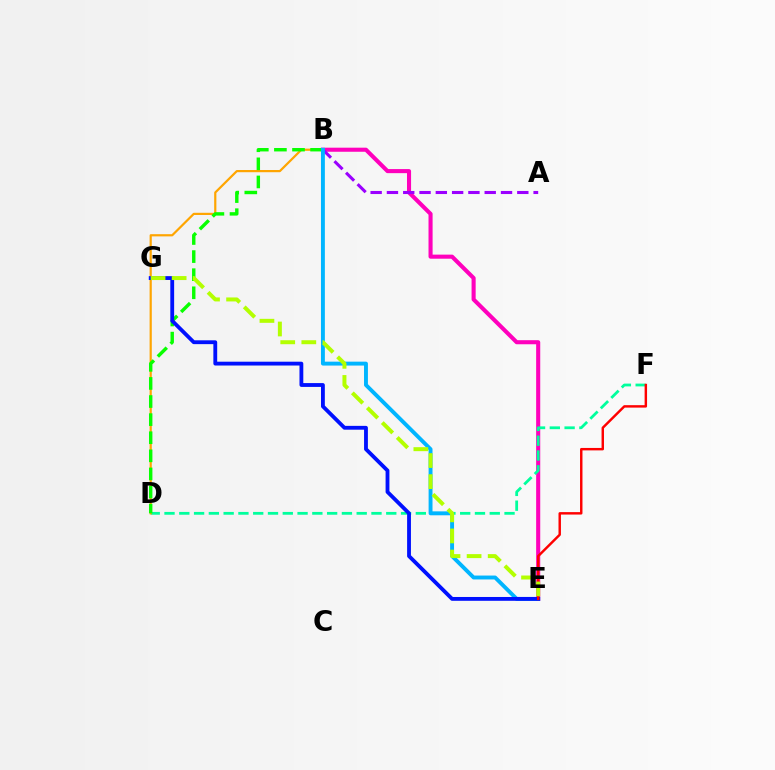{('B', 'E'): [{'color': '#ff00bd', 'line_style': 'solid', 'thickness': 2.94}, {'color': '#00b5ff', 'line_style': 'solid', 'thickness': 2.81}], ('D', 'F'): [{'color': '#00ff9d', 'line_style': 'dashed', 'thickness': 2.01}], ('A', 'B'): [{'color': '#9b00ff', 'line_style': 'dashed', 'thickness': 2.21}], ('B', 'D'): [{'color': '#ffa500', 'line_style': 'solid', 'thickness': 1.58}, {'color': '#08ff00', 'line_style': 'dashed', 'thickness': 2.46}], ('E', 'G'): [{'color': '#0010ff', 'line_style': 'solid', 'thickness': 2.76}, {'color': '#b3ff00', 'line_style': 'dashed', 'thickness': 2.86}], ('E', 'F'): [{'color': '#ff0000', 'line_style': 'solid', 'thickness': 1.76}]}